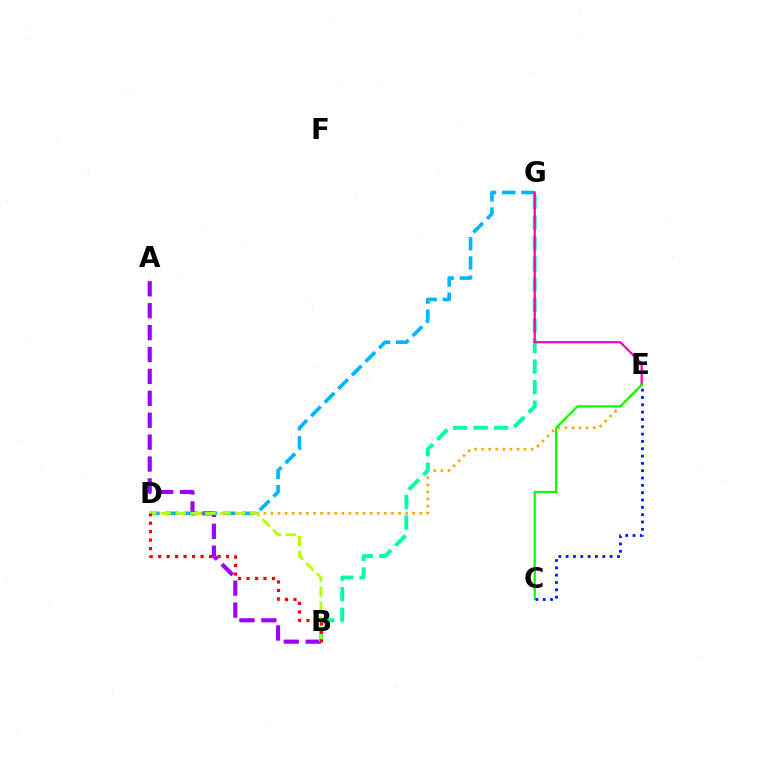{('A', 'B'): [{'color': '#9b00ff', 'line_style': 'dashed', 'thickness': 2.98}], ('D', 'E'): [{'color': '#ffa500', 'line_style': 'dotted', 'thickness': 1.93}], ('B', 'G'): [{'color': '#00ff9d', 'line_style': 'dashed', 'thickness': 2.79}], ('D', 'G'): [{'color': '#00b5ff', 'line_style': 'dashed', 'thickness': 2.61}], ('E', 'G'): [{'color': '#ff00bd', 'line_style': 'solid', 'thickness': 1.61}], ('C', 'E'): [{'color': '#08ff00', 'line_style': 'solid', 'thickness': 1.58}, {'color': '#0010ff', 'line_style': 'dotted', 'thickness': 1.99}], ('B', 'D'): [{'color': '#b3ff00', 'line_style': 'dashed', 'thickness': 2.02}, {'color': '#ff0000', 'line_style': 'dotted', 'thickness': 2.31}]}